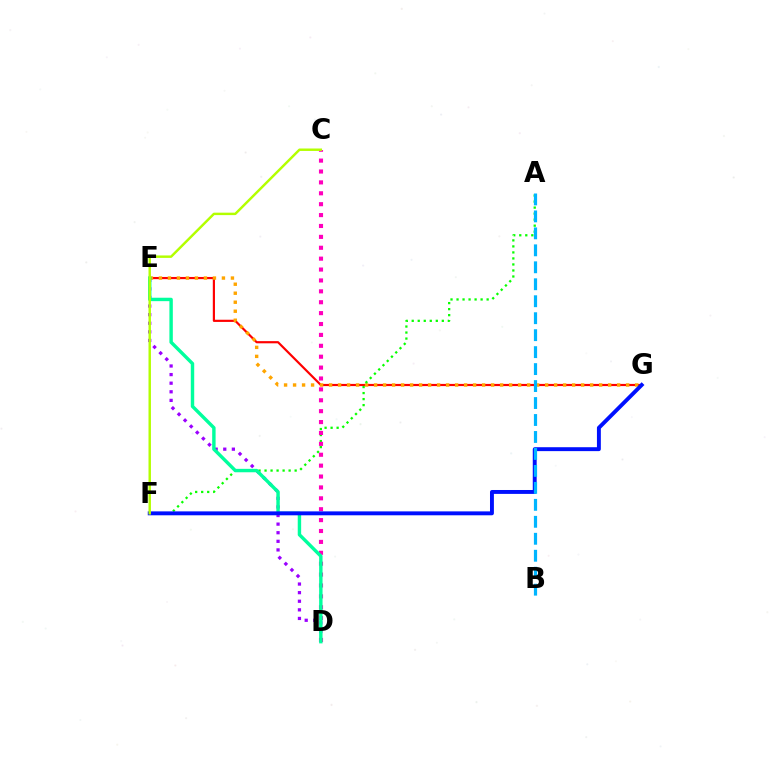{('D', 'E'): [{'color': '#9b00ff', 'line_style': 'dotted', 'thickness': 2.34}, {'color': '#00ff9d', 'line_style': 'solid', 'thickness': 2.46}], ('E', 'G'): [{'color': '#ff0000', 'line_style': 'solid', 'thickness': 1.57}, {'color': '#ffa500', 'line_style': 'dotted', 'thickness': 2.45}], ('A', 'F'): [{'color': '#08ff00', 'line_style': 'dotted', 'thickness': 1.64}], ('C', 'D'): [{'color': '#ff00bd', 'line_style': 'dotted', 'thickness': 2.96}], ('F', 'G'): [{'color': '#0010ff', 'line_style': 'solid', 'thickness': 2.81}], ('C', 'F'): [{'color': '#b3ff00', 'line_style': 'solid', 'thickness': 1.76}], ('A', 'B'): [{'color': '#00b5ff', 'line_style': 'dashed', 'thickness': 2.31}]}